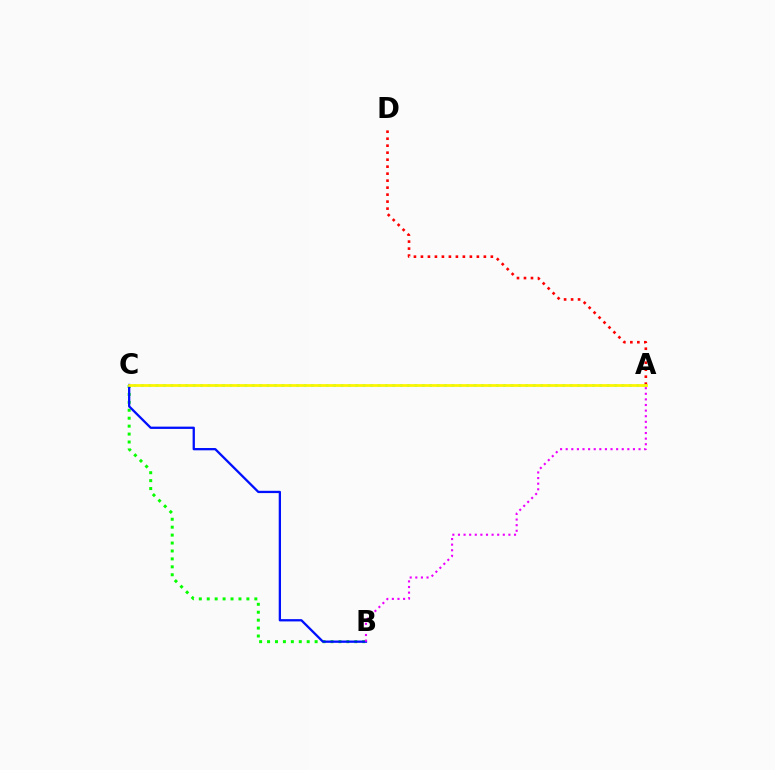{('B', 'C'): [{'color': '#08ff00', 'line_style': 'dotted', 'thickness': 2.15}, {'color': '#0010ff', 'line_style': 'solid', 'thickness': 1.65}], ('A', 'D'): [{'color': '#ff0000', 'line_style': 'dotted', 'thickness': 1.9}], ('A', 'B'): [{'color': '#ee00ff', 'line_style': 'dotted', 'thickness': 1.52}], ('A', 'C'): [{'color': '#00fff6', 'line_style': 'dotted', 'thickness': 2.01}, {'color': '#fcf500', 'line_style': 'solid', 'thickness': 1.99}]}